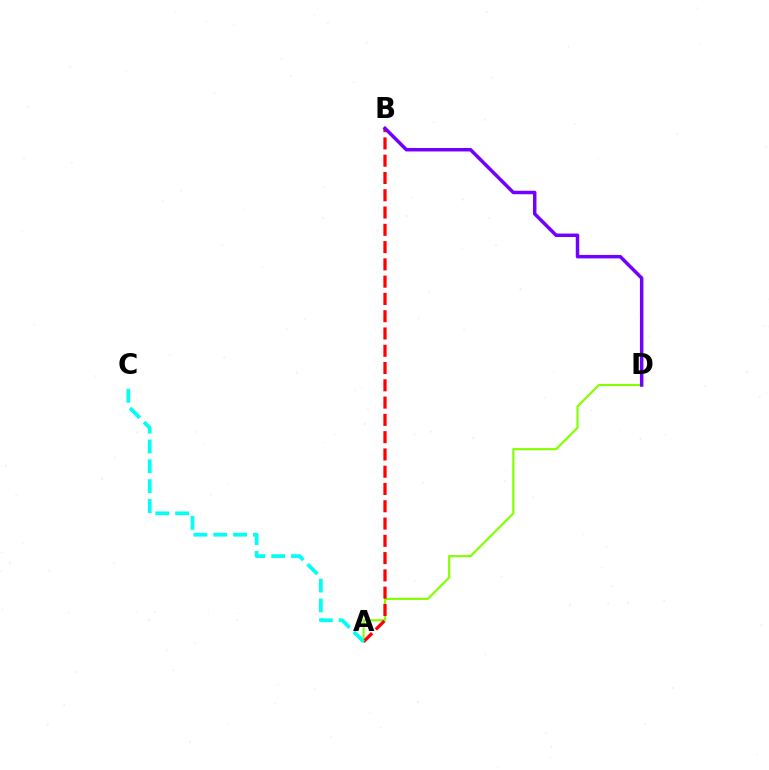{('A', 'D'): [{'color': '#84ff00', 'line_style': 'solid', 'thickness': 1.55}], ('A', 'B'): [{'color': '#ff0000', 'line_style': 'dashed', 'thickness': 2.35}], ('B', 'D'): [{'color': '#7200ff', 'line_style': 'solid', 'thickness': 2.5}], ('A', 'C'): [{'color': '#00fff6', 'line_style': 'dashed', 'thickness': 2.7}]}